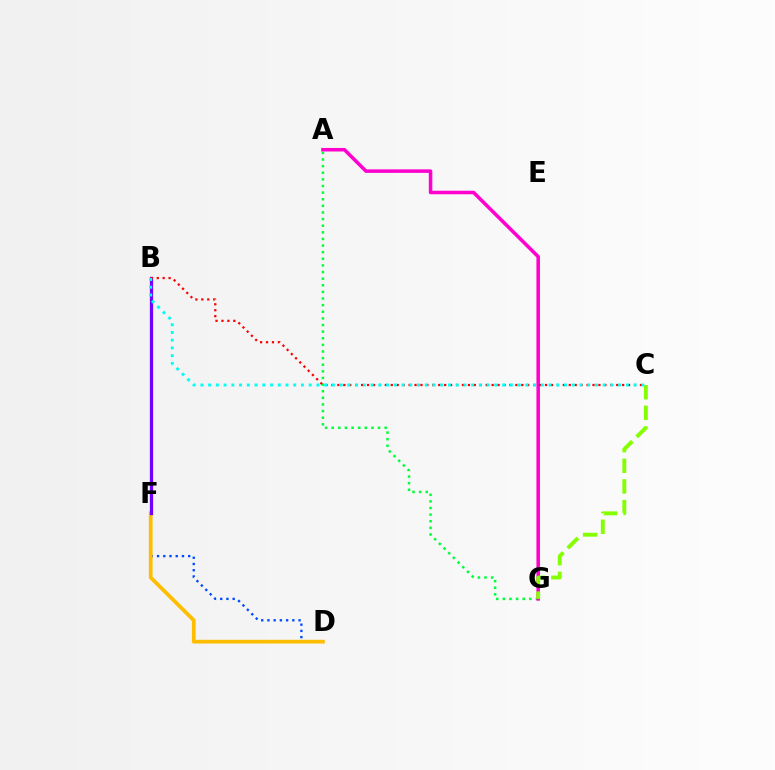{('D', 'F'): [{'color': '#004bff', 'line_style': 'dotted', 'thickness': 1.69}, {'color': '#ffbd00', 'line_style': 'solid', 'thickness': 2.69}], ('A', 'G'): [{'color': '#00ff39', 'line_style': 'dotted', 'thickness': 1.8}, {'color': '#ff00cf', 'line_style': 'solid', 'thickness': 2.54}], ('C', 'G'): [{'color': '#84ff00', 'line_style': 'dashed', 'thickness': 2.8}], ('B', 'F'): [{'color': '#7200ff', 'line_style': 'solid', 'thickness': 2.34}], ('B', 'C'): [{'color': '#ff0000', 'line_style': 'dotted', 'thickness': 1.61}, {'color': '#00fff6', 'line_style': 'dotted', 'thickness': 2.1}]}